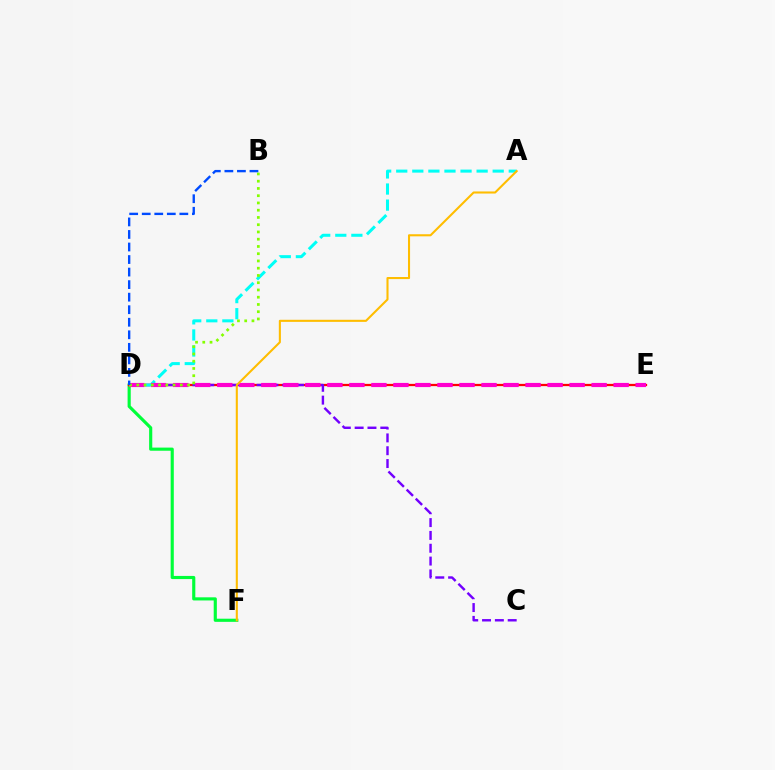{('D', 'F'): [{'color': '#00ff39', 'line_style': 'solid', 'thickness': 2.26}], ('D', 'E'): [{'color': '#ff0000', 'line_style': 'solid', 'thickness': 1.63}, {'color': '#ff00cf', 'line_style': 'dashed', 'thickness': 2.99}], ('C', 'D'): [{'color': '#7200ff', 'line_style': 'dashed', 'thickness': 1.74}], ('A', 'D'): [{'color': '#00fff6', 'line_style': 'dashed', 'thickness': 2.18}], ('B', 'D'): [{'color': '#84ff00', 'line_style': 'dotted', 'thickness': 1.97}, {'color': '#004bff', 'line_style': 'dashed', 'thickness': 1.7}], ('A', 'F'): [{'color': '#ffbd00', 'line_style': 'solid', 'thickness': 1.5}]}